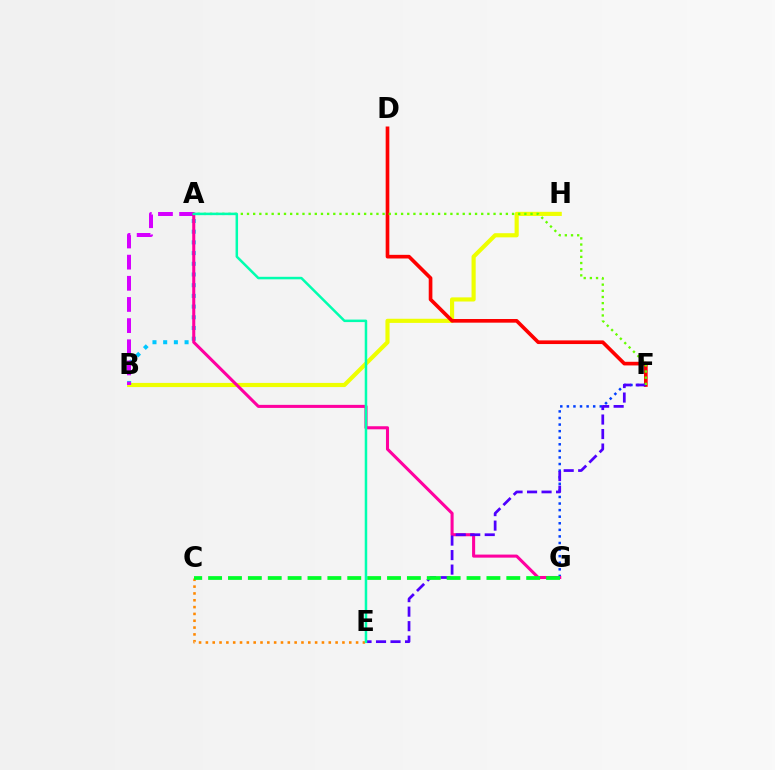{('B', 'H'): [{'color': '#eeff00', 'line_style': 'solid', 'thickness': 2.98}], ('F', 'G'): [{'color': '#003fff', 'line_style': 'dotted', 'thickness': 1.79}], ('A', 'B'): [{'color': '#00c7ff', 'line_style': 'dotted', 'thickness': 2.91}, {'color': '#d600ff', 'line_style': 'dashed', 'thickness': 2.87}], ('C', 'E'): [{'color': '#ff8800', 'line_style': 'dotted', 'thickness': 1.85}], ('D', 'F'): [{'color': '#ff0000', 'line_style': 'solid', 'thickness': 2.63}], ('A', 'G'): [{'color': '#ff00a0', 'line_style': 'solid', 'thickness': 2.2}], ('E', 'F'): [{'color': '#4f00ff', 'line_style': 'dashed', 'thickness': 1.97}], ('C', 'G'): [{'color': '#00ff27', 'line_style': 'dashed', 'thickness': 2.7}], ('A', 'F'): [{'color': '#66ff00', 'line_style': 'dotted', 'thickness': 1.67}], ('A', 'E'): [{'color': '#00ffaf', 'line_style': 'solid', 'thickness': 1.8}]}